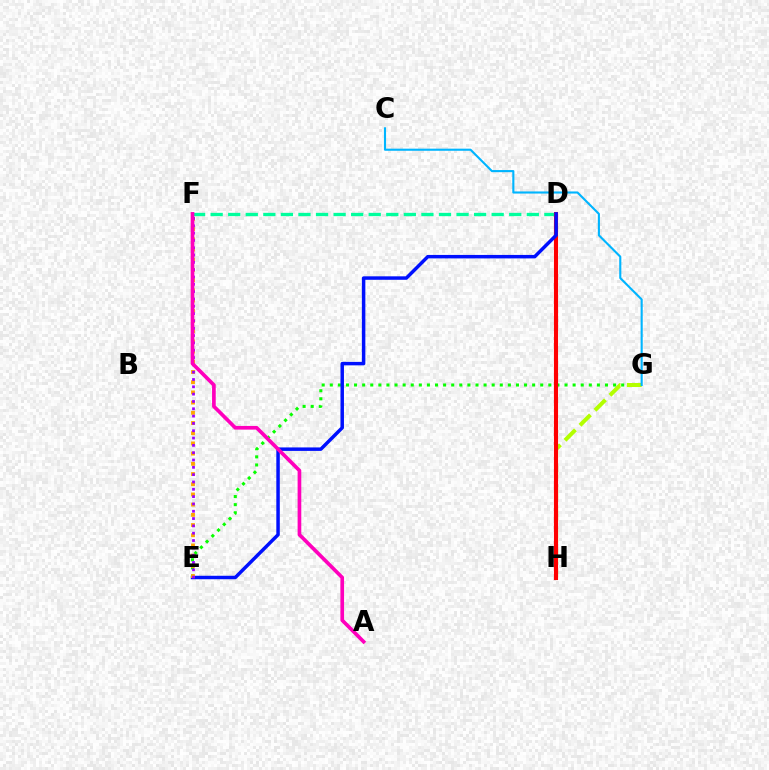{('E', 'G'): [{'color': '#08ff00', 'line_style': 'dotted', 'thickness': 2.2}], ('G', 'H'): [{'color': '#b3ff00', 'line_style': 'dashed', 'thickness': 2.88}], ('D', 'F'): [{'color': '#00ff9d', 'line_style': 'dashed', 'thickness': 2.39}], ('D', 'H'): [{'color': '#ff0000', 'line_style': 'solid', 'thickness': 2.96}], ('D', 'E'): [{'color': '#0010ff', 'line_style': 'solid', 'thickness': 2.5}], ('E', 'F'): [{'color': '#ffa500', 'line_style': 'dotted', 'thickness': 2.77}, {'color': '#9b00ff', 'line_style': 'dotted', 'thickness': 1.99}], ('A', 'F'): [{'color': '#ff00bd', 'line_style': 'solid', 'thickness': 2.64}], ('C', 'G'): [{'color': '#00b5ff', 'line_style': 'solid', 'thickness': 1.52}]}